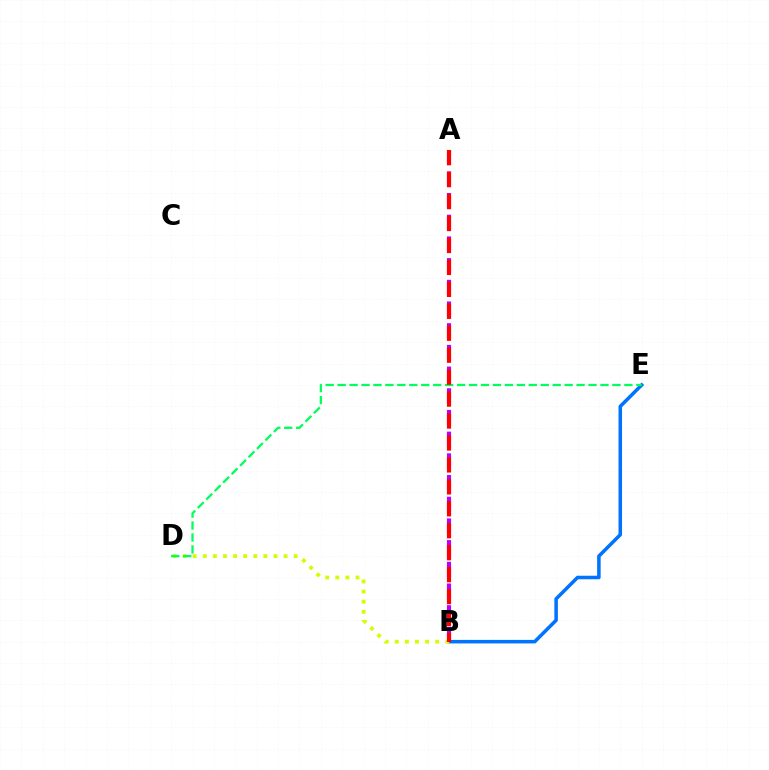{('B', 'E'): [{'color': '#0074ff', 'line_style': 'solid', 'thickness': 2.54}], ('B', 'D'): [{'color': '#d1ff00', 'line_style': 'dotted', 'thickness': 2.74}], ('D', 'E'): [{'color': '#00ff5c', 'line_style': 'dashed', 'thickness': 1.62}], ('A', 'B'): [{'color': '#b900ff', 'line_style': 'dashed', 'thickness': 2.95}, {'color': '#ff0000', 'line_style': 'dashed', 'thickness': 2.98}]}